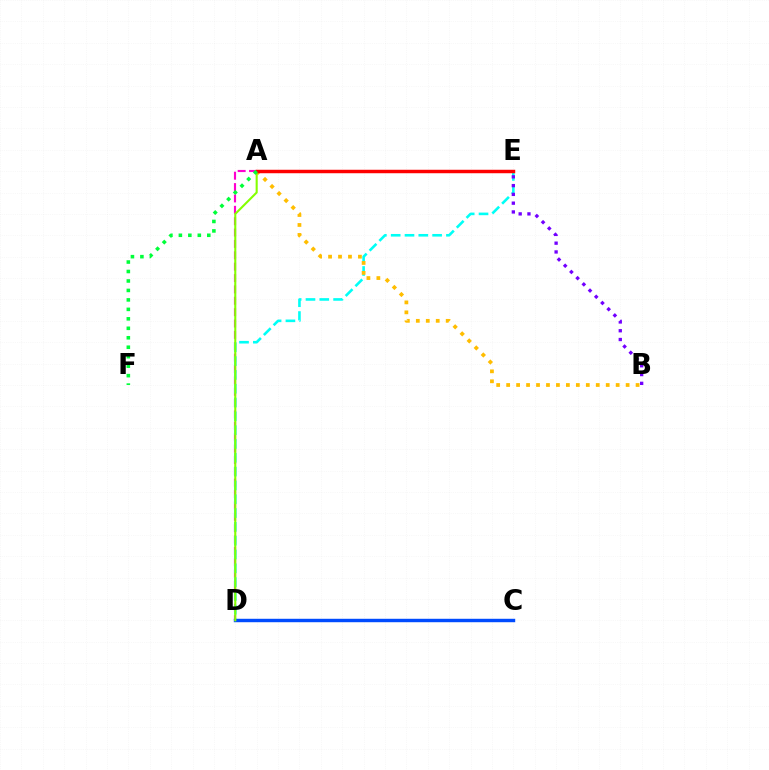{('A', 'D'): [{'color': '#ff00cf', 'line_style': 'dashed', 'thickness': 1.54}, {'color': '#84ff00', 'line_style': 'solid', 'thickness': 1.51}], ('D', 'E'): [{'color': '#00fff6', 'line_style': 'dashed', 'thickness': 1.88}], ('C', 'D'): [{'color': '#004bff', 'line_style': 'solid', 'thickness': 2.47}], ('A', 'B'): [{'color': '#ffbd00', 'line_style': 'dotted', 'thickness': 2.71}], ('B', 'E'): [{'color': '#7200ff', 'line_style': 'dotted', 'thickness': 2.39}], ('A', 'E'): [{'color': '#ff0000', 'line_style': 'solid', 'thickness': 2.5}], ('A', 'F'): [{'color': '#00ff39', 'line_style': 'dotted', 'thickness': 2.57}]}